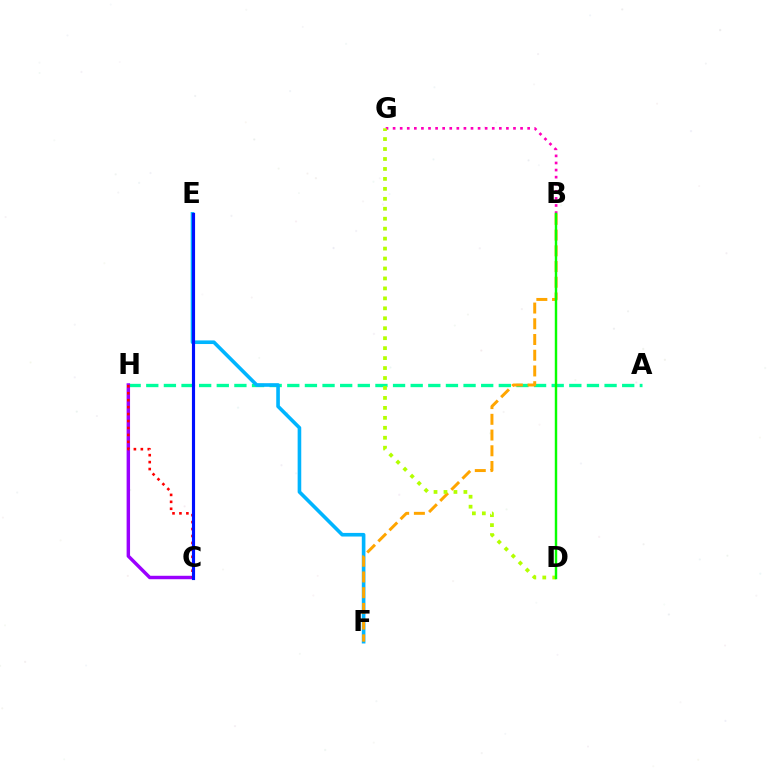{('A', 'H'): [{'color': '#00ff9d', 'line_style': 'dashed', 'thickness': 2.39}], ('C', 'H'): [{'color': '#9b00ff', 'line_style': 'solid', 'thickness': 2.48}, {'color': '#ff0000', 'line_style': 'dotted', 'thickness': 1.89}], ('B', 'G'): [{'color': '#ff00bd', 'line_style': 'dotted', 'thickness': 1.92}], ('E', 'F'): [{'color': '#00b5ff', 'line_style': 'solid', 'thickness': 2.6}], ('B', 'F'): [{'color': '#ffa500', 'line_style': 'dashed', 'thickness': 2.14}], ('D', 'G'): [{'color': '#b3ff00', 'line_style': 'dotted', 'thickness': 2.71}], ('C', 'E'): [{'color': '#0010ff', 'line_style': 'solid', 'thickness': 2.27}], ('B', 'D'): [{'color': '#08ff00', 'line_style': 'solid', 'thickness': 1.75}]}